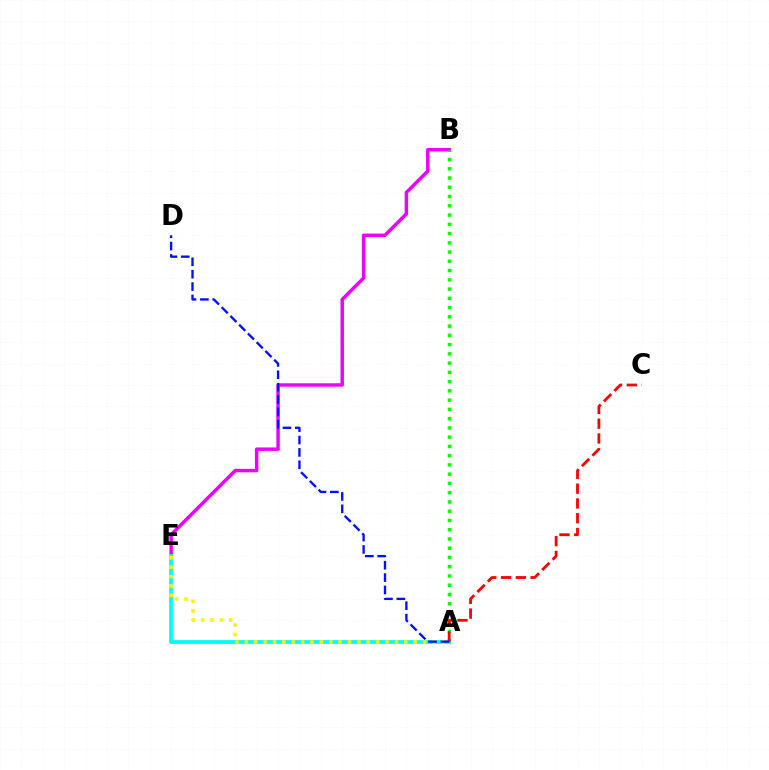{('B', 'E'): [{'color': '#ee00ff', 'line_style': 'solid', 'thickness': 2.49}], ('A', 'E'): [{'color': '#00fff6', 'line_style': 'solid', 'thickness': 2.73}, {'color': '#fcf500', 'line_style': 'dotted', 'thickness': 2.55}], ('A', 'B'): [{'color': '#08ff00', 'line_style': 'dotted', 'thickness': 2.51}], ('A', 'C'): [{'color': '#ff0000', 'line_style': 'dashed', 'thickness': 2.01}], ('A', 'D'): [{'color': '#0010ff', 'line_style': 'dashed', 'thickness': 1.68}]}